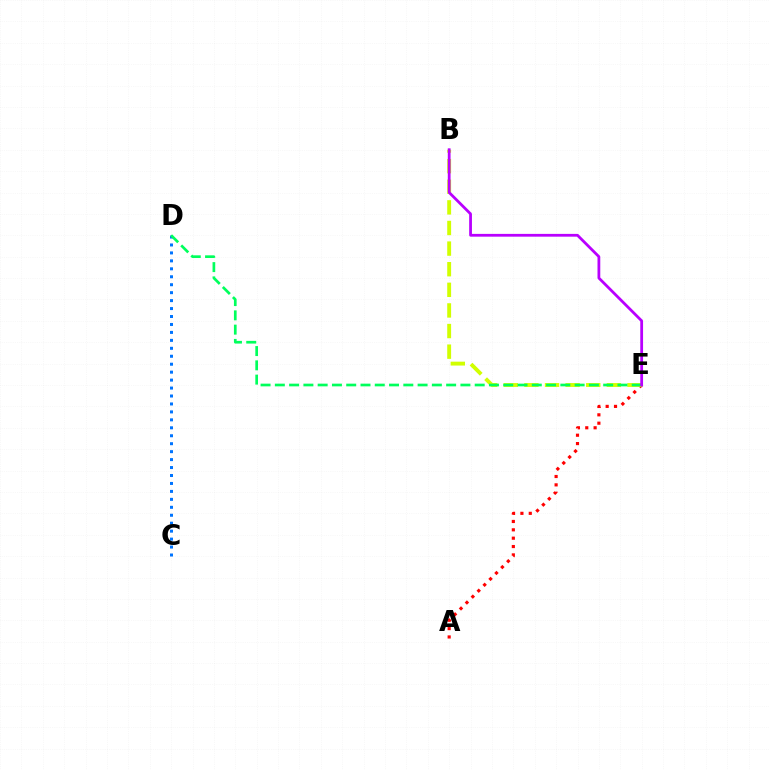{('A', 'E'): [{'color': '#ff0000', 'line_style': 'dotted', 'thickness': 2.27}], ('C', 'D'): [{'color': '#0074ff', 'line_style': 'dotted', 'thickness': 2.16}], ('B', 'E'): [{'color': '#d1ff00', 'line_style': 'dashed', 'thickness': 2.8}, {'color': '#b900ff', 'line_style': 'solid', 'thickness': 2.0}], ('D', 'E'): [{'color': '#00ff5c', 'line_style': 'dashed', 'thickness': 1.94}]}